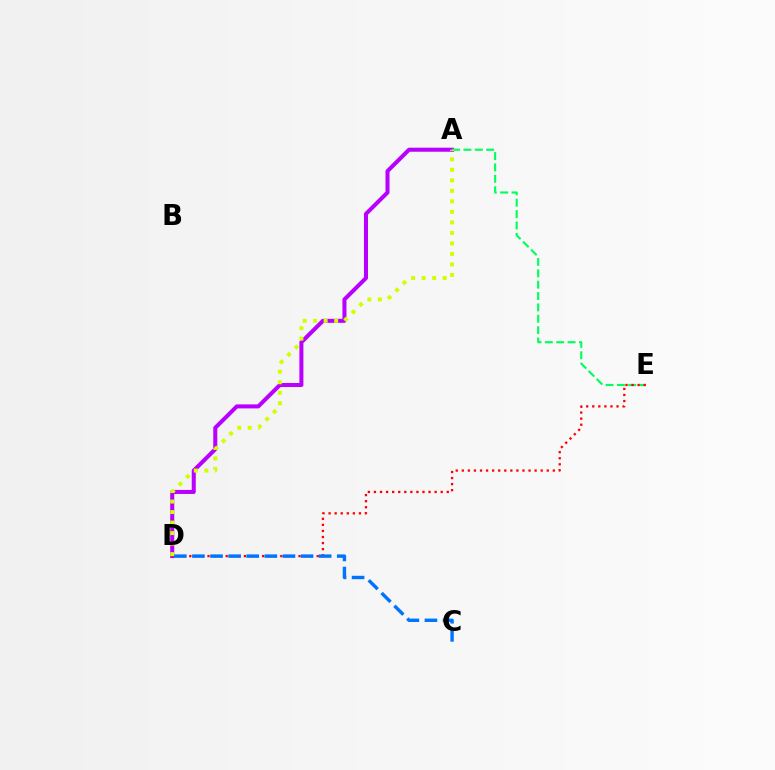{('A', 'D'): [{'color': '#b900ff', 'line_style': 'solid', 'thickness': 2.9}, {'color': '#d1ff00', 'line_style': 'dotted', 'thickness': 2.86}], ('A', 'E'): [{'color': '#00ff5c', 'line_style': 'dashed', 'thickness': 1.54}], ('D', 'E'): [{'color': '#ff0000', 'line_style': 'dotted', 'thickness': 1.65}], ('C', 'D'): [{'color': '#0074ff', 'line_style': 'dashed', 'thickness': 2.46}]}